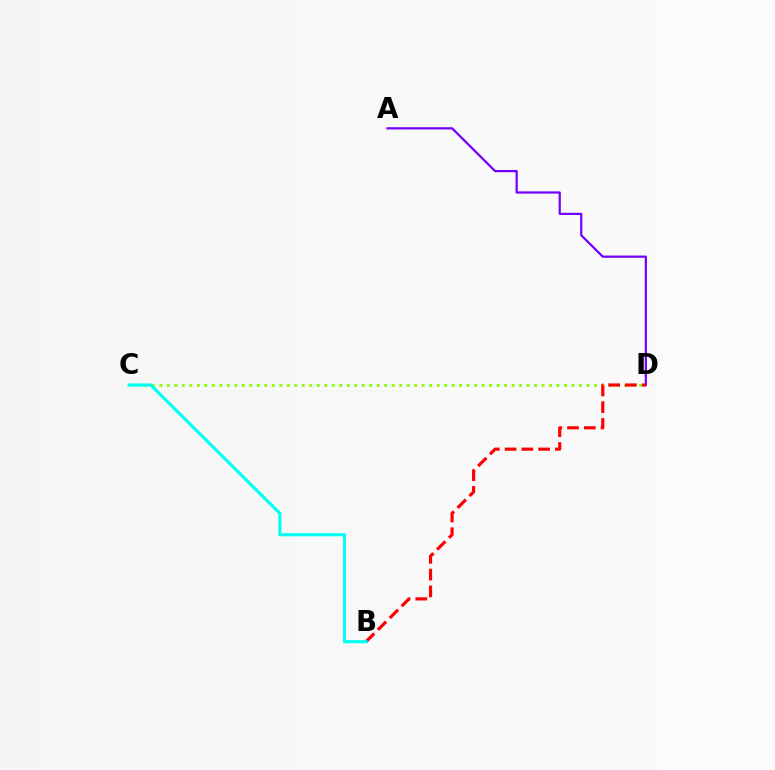{('A', 'D'): [{'color': '#7200ff', 'line_style': 'solid', 'thickness': 1.6}], ('C', 'D'): [{'color': '#84ff00', 'line_style': 'dotted', 'thickness': 2.04}], ('B', 'D'): [{'color': '#ff0000', 'line_style': 'dashed', 'thickness': 2.28}], ('B', 'C'): [{'color': '#00fff6', 'line_style': 'solid', 'thickness': 2.25}]}